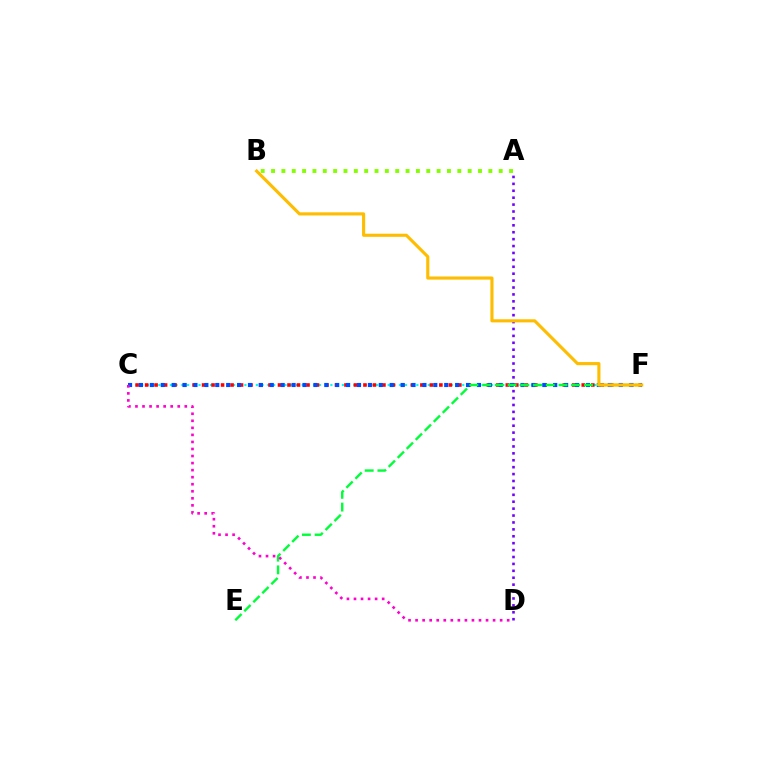{('A', 'B'): [{'color': '#84ff00', 'line_style': 'dotted', 'thickness': 2.81}], ('C', 'F'): [{'color': '#00fff6', 'line_style': 'dotted', 'thickness': 1.56}, {'color': '#ff0000', 'line_style': 'dotted', 'thickness': 2.58}, {'color': '#004bff', 'line_style': 'dotted', 'thickness': 2.96}], ('A', 'D'): [{'color': '#7200ff', 'line_style': 'dotted', 'thickness': 1.88}], ('E', 'F'): [{'color': '#00ff39', 'line_style': 'dashed', 'thickness': 1.73}], ('C', 'D'): [{'color': '#ff00cf', 'line_style': 'dotted', 'thickness': 1.91}], ('B', 'F'): [{'color': '#ffbd00', 'line_style': 'solid', 'thickness': 2.24}]}